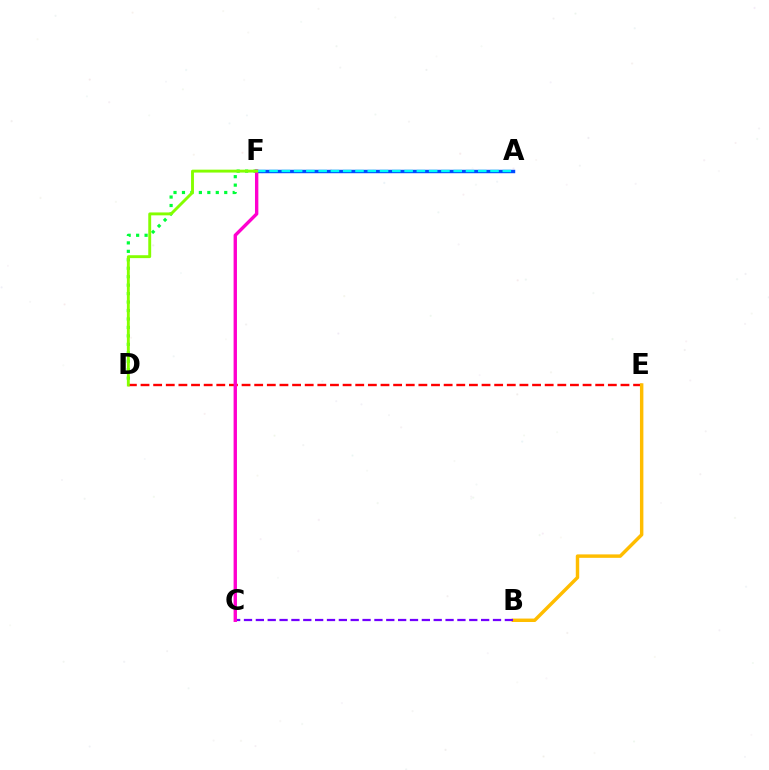{('D', 'E'): [{'color': '#ff0000', 'line_style': 'dashed', 'thickness': 1.72}], ('D', 'F'): [{'color': '#00ff39', 'line_style': 'dotted', 'thickness': 2.3}, {'color': '#84ff00', 'line_style': 'solid', 'thickness': 2.09}], ('A', 'F'): [{'color': '#004bff', 'line_style': 'solid', 'thickness': 2.47}, {'color': '#00fff6', 'line_style': 'dashed', 'thickness': 1.67}], ('B', 'E'): [{'color': '#ffbd00', 'line_style': 'solid', 'thickness': 2.48}], ('B', 'C'): [{'color': '#7200ff', 'line_style': 'dashed', 'thickness': 1.61}], ('C', 'F'): [{'color': '#ff00cf', 'line_style': 'solid', 'thickness': 2.43}]}